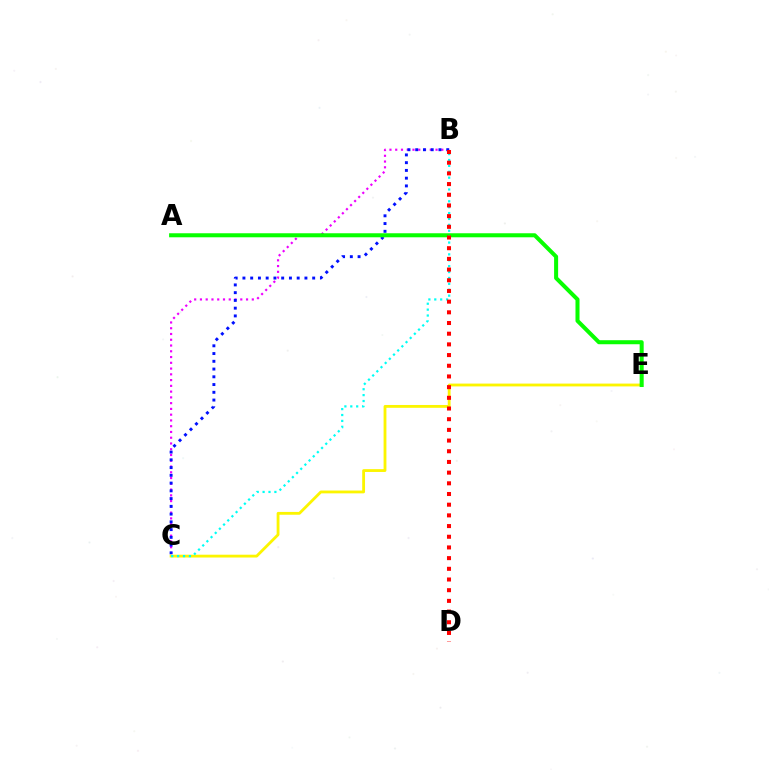{('B', 'C'): [{'color': '#ee00ff', 'line_style': 'dotted', 'thickness': 1.57}, {'color': '#0010ff', 'line_style': 'dotted', 'thickness': 2.11}, {'color': '#00fff6', 'line_style': 'dotted', 'thickness': 1.6}], ('C', 'E'): [{'color': '#fcf500', 'line_style': 'solid', 'thickness': 2.03}], ('A', 'E'): [{'color': '#08ff00', 'line_style': 'solid', 'thickness': 2.9}], ('B', 'D'): [{'color': '#ff0000', 'line_style': 'dotted', 'thickness': 2.9}]}